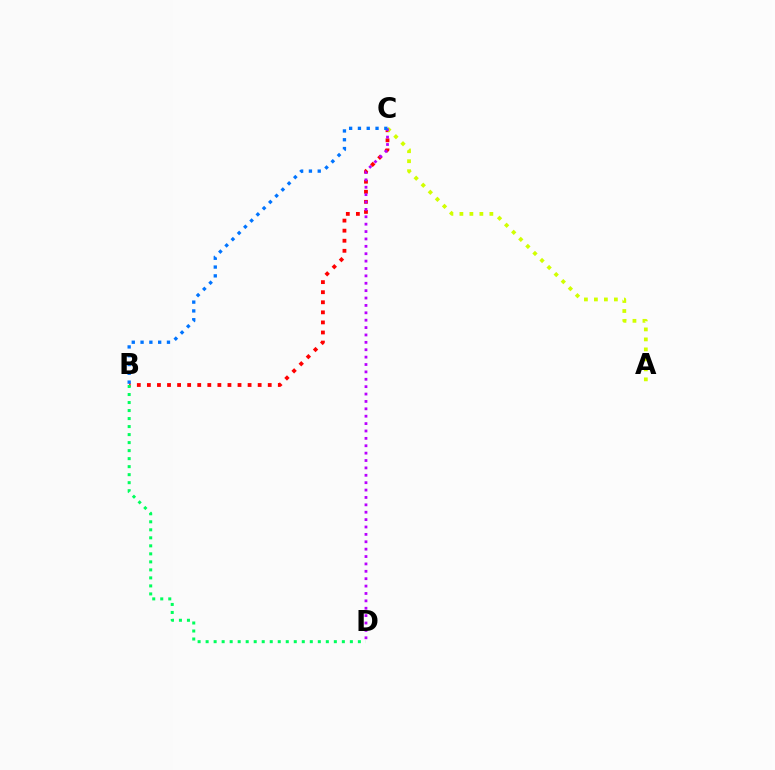{('B', 'C'): [{'color': '#ff0000', 'line_style': 'dotted', 'thickness': 2.74}, {'color': '#0074ff', 'line_style': 'dotted', 'thickness': 2.39}], ('A', 'C'): [{'color': '#d1ff00', 'line_style': 'dotted', 'thickness': 2.71}], ('C', 'D'): [{'color': '#b900ff', 'line_style': 'dotted', 'thickness': 2.01}], ('B', 'D'): [{'color': '#00ff5c', 'line_style': 'dotted', 'thickness': 2.18}]}